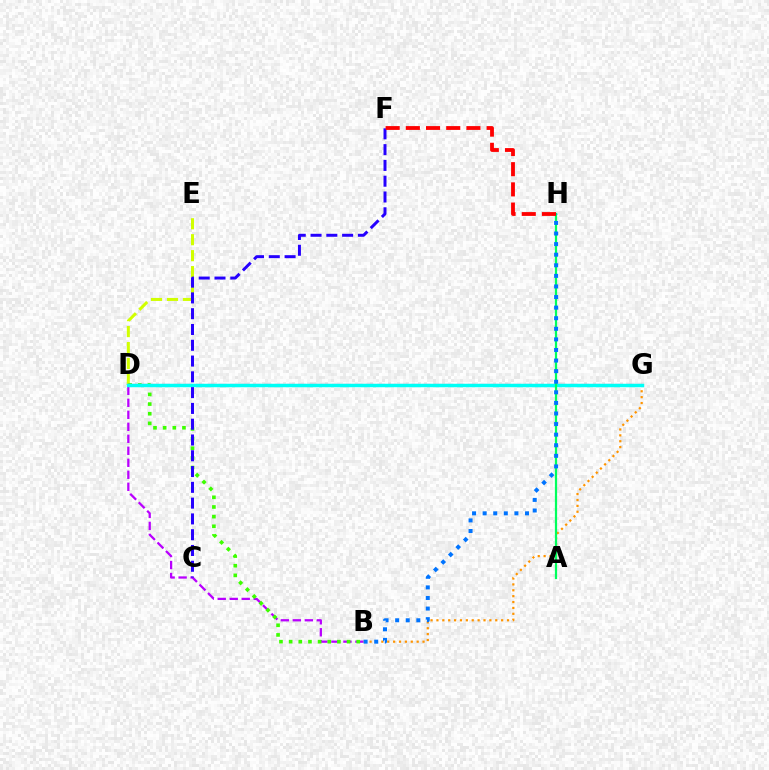{('D', 'E'): [{'color': '#d1ff00', 'line_style': 'dashed', 'thickness': 2.17}], ('B', 'D'): [{'color': '#b900ff', 'line_style': 'dashed', 'thickness': 1.63}, {'color': '#3dff00', 'line_style': 'dotted', 'thickness': 2.62}], ('B', 'G'): [{'color': '#ff9400', 'line_style': 'dotted', 'thickness': 1.6}], ('D', 'G'): [{'color': '#ff00ac', 'line_style': 'dashed', 'thickness': 1.54}, {'color': '#00fff6', 'line_style': 'solid', 'thickness': 2.49}], ('A', 'H'): [{'color': '#00ff5c', 'line_style': 'solid', 'thickness': 1.6}], ('C', 'F'): [{'color': '#2500ff', 'line_style': 'dashed', 'thickness': 2.14}], ('B', 'H'): [{'color': '#0074ff', 'line_style': 'dotted', 'thickness': 2.88}], ('F', 'H'): [{'color': '#ff0000', 'line_style': 'dashed', 'thickness': 2.74}]}